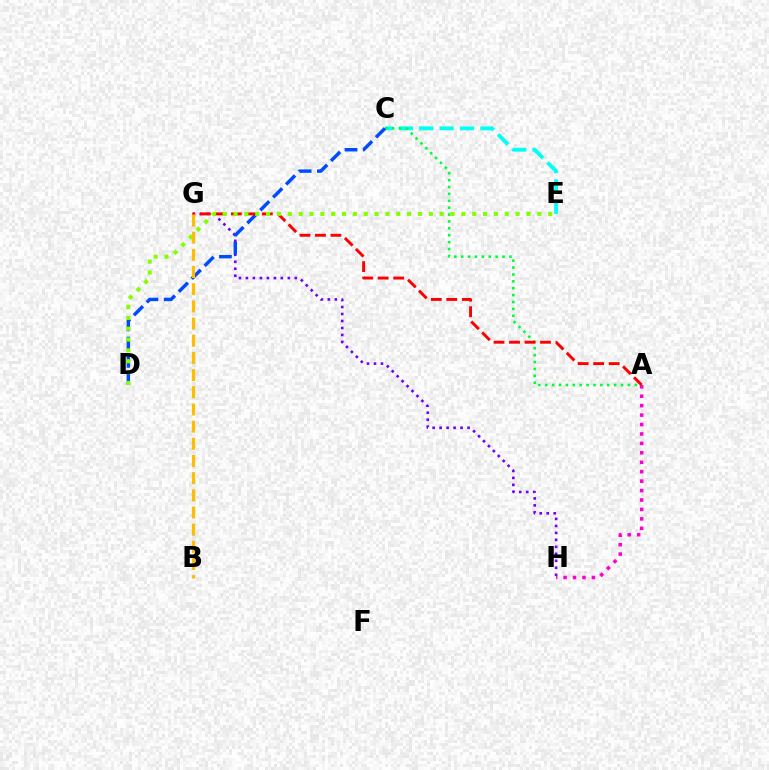{('C', 'E'): [{'color': '#00fff6', 'line_style': 'dashed', 'thickness': 2.77}], ('A', 'H'): [{'color': '#ff00cf', 'line_style': 'dotted', 'thickness': 2.56}], ('A', 'C'): [{'color': '#00ff39', 'line_style': 'dotted', 'thickness': 1.87}], ('G', 'H'): [{'color': '#7200ff', 'line_style': 'dotted', 'thickness': 1.9}], ('C', 'D'): [{'color': '#004bff', 'line_style': 'dashed', 'thickness': 2.48}], ('A', 'G'): [{'color': '#ff0000', 'line_style': 'dashed', 'thickness': 2.11}], ('D', 'E'): [{'color': '#84ff00', 'line_style': 'dotted', 'thickness': 2.95}], ('B', 'G'): [{'color': '#ffbd00', 'line_style': 'dashed', 'thickness': 2.33}]}